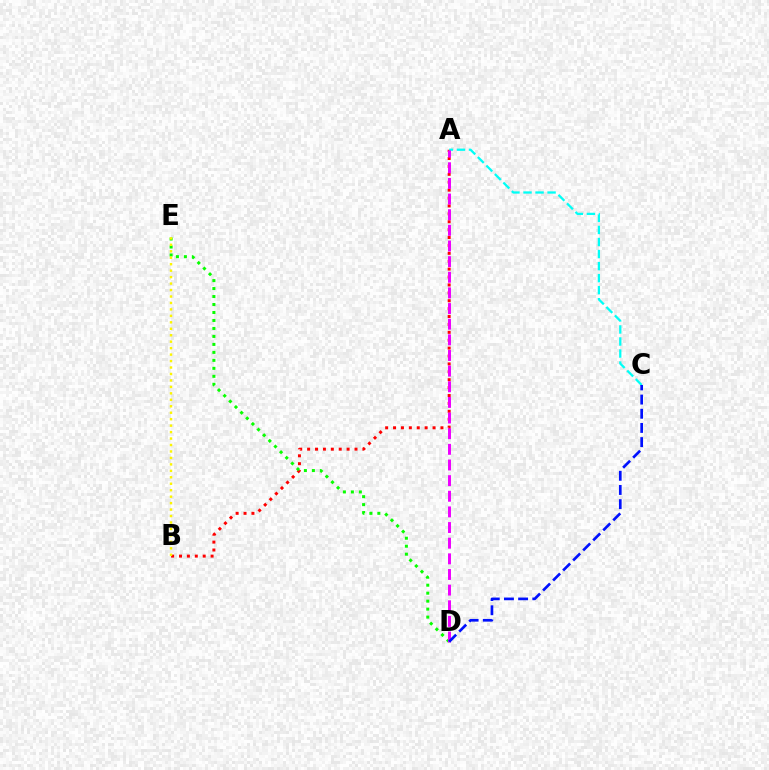{('A', 'B'): [{'color': '#ff0000', 'line_style': 'dotted', 'thickness': 2.15}], ('D', 'E'): [{'color': '#08ff00', 'line_style': 'dotted', 'thickness': 2.17}], ('A', 'C'): [{'color': '#00fff6', 'line_style': 'dashed', 'thickness': 1.64}], ('A', 'D'): [{'color': '#ee00ff', 'line_style': 'dashed', 'thickness': 2.12}], ('C', 'D'): [{'color': '#0010ff', 'line_style': 'dashed', 'thickness': 1.93}], ('B', 'E'): [{'color': '#fcf500', 'line_style': 'dotted', 'thickness': 1.75}]}